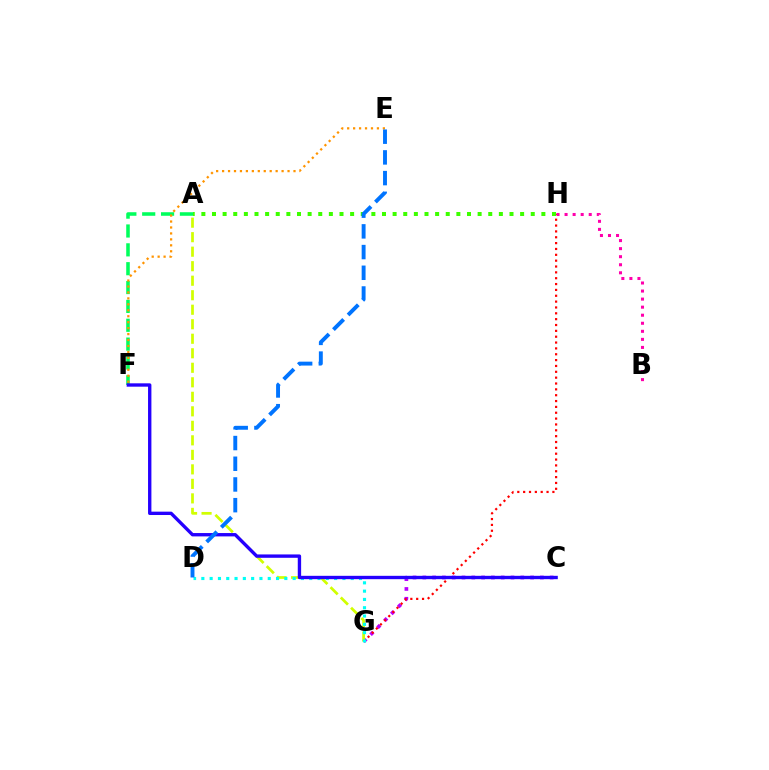{('C', 'G'): [{'color': '#b900ff', 'line_style': 'dotted', 'thickness': 2.66}], ('G', 'H'): [{'color': '#ff0000', 'line_style': 'dotted', 'thickness': 1.59}], ('A', 'G'): [{'color': '#d1ff00', 'line_style': 'dashed', 'thickness': 1.97}], ('D', 'G'): [{'color': '#00fff6', 'line_style': 'dotted', 'thickness': 2.25}], ('A', 'F'): [{'color': '#00ff5c', 'line_style': 'dashed', 'thickness': 2.56}], ('A', 'H'): [{'color': '#3dff00', 'line_style': 'dotted', 'thickness': 2.89}], ('C', 'F'): [{'color': '#2500ff', 'line_style': 'solid', 'thickness': 2.42}], ('E', 'F'): [{'color': '#ff9400', 'line_style': 'dotted', 'thickness': 1.62}], ('D', 'E'): [{'color': '#0074ff', 'line_style': 'dashed', 'thickness': 2.81}], ('B', 'H'): [{'color': '#ff00ac', 'line_style': 'dotted', 'thickness': 2.19}]}